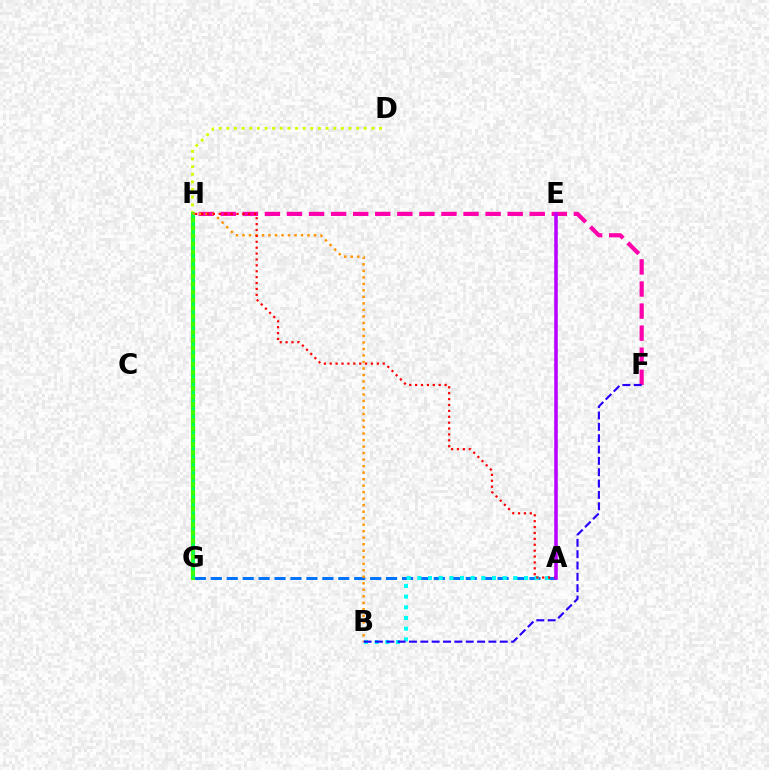{('D', 'H'): [{'color': '#d1ff00', 'line_style': 'dotted', 'thickness': 2.07}], ('A', 'G'): [{'color': '#0074ff', 'line_style': 'dashed', 'thickness': 2.16}], ('F', 'H'): [{'color': '#ff00ac', 'line_style': 'dashed', 'thickness': 3.0}], ('A', 'B'): [{'color': '#00fff6', 'line_style': 'dotted', 'thickness': 2.9}], ('G', 'H'): [{'color': '#3dff00', 'line_style': 'solid', 'thickness': 2.98}, {'color': '#00ff5c', 'line_style': 'dotted', 'thickness': 2.18}], ('B', 'H'): [{'color': '#ff9400', 'line_style': 'dotted', 'thickness': 1.77}], ('A', 'H'): [{'color': '#ff0000', 'line_style': 'dotted', 'thickness': 1.6}], ('B', 'F'): [{'color': '#2500ff', 'line_style': 'dashed', 'thickness': 1.54}], ('A', 'E'): [{'color': '#b900ff', 'line_style': 'solid', 'thickness': 2.55}]}